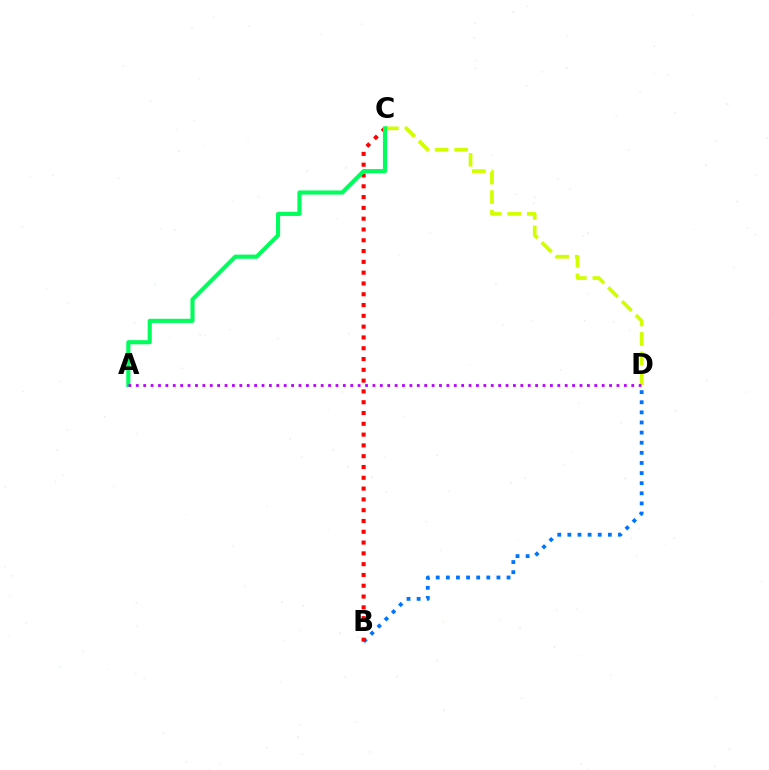{('B', 'D'): [{'color': '#0074ff', 'line_style': 'dotted', 'thickness': 2.75}], ('C', 'D'): [{'color': '#d1ff00', 'line_style': 'dashed', 'thickness': 2.65}], ('B', 'C'): [{'color': '#ff0000', 'line_style': 'dotted', 'thickness': 2.93}], ('A', 'C'): [{'color': '#00ff5c', 'line_style': 'solid', 'thickness': 2.96}], ('A', 'D'): [{'color': '#b900ff', 'line_style': 'dotted', 'thickness': 2.01}]}